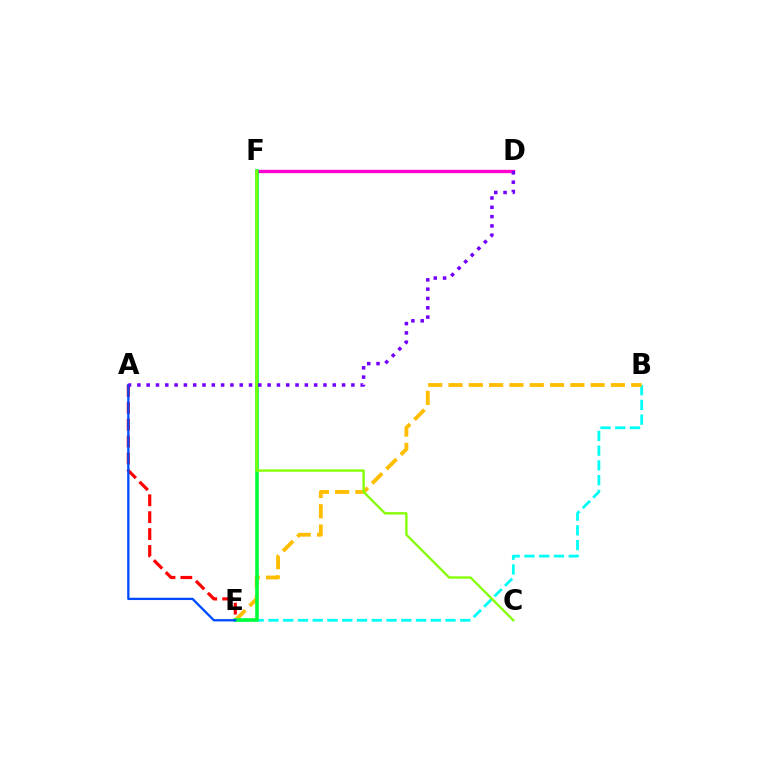{('B', 'E'): [{'color': '#00fff6', 'line_style': 'dashed', 'thickness': 2.0}, {'color': '#ffbd00', 'line_style': 'dashed', 'thickness': 2.76}], ('D', 'F'): [{'color': '#ff00cf', 'line_style': 'solid', 'thickness': 2.4}], ('A', 'E'): [{'color': '#ff0000', 'line_style': 'dashed', 'thickness': 2.29}, {'color': '#004bff', 'line_style': 'solid', 'thickness': 1.66}], ('E', 'F'): [{'color': '#00ff39', 'line_style': 'solid', 'thickness': 2.59}], ('C', 'F'): [{'color': '#84ff00', 'line_style': 'solid', 'thickness': 1.67}], ('A', 'D'): [{'color': '#7200ff', 'line_style': 'dotted', 'thickness': 2.53}]}